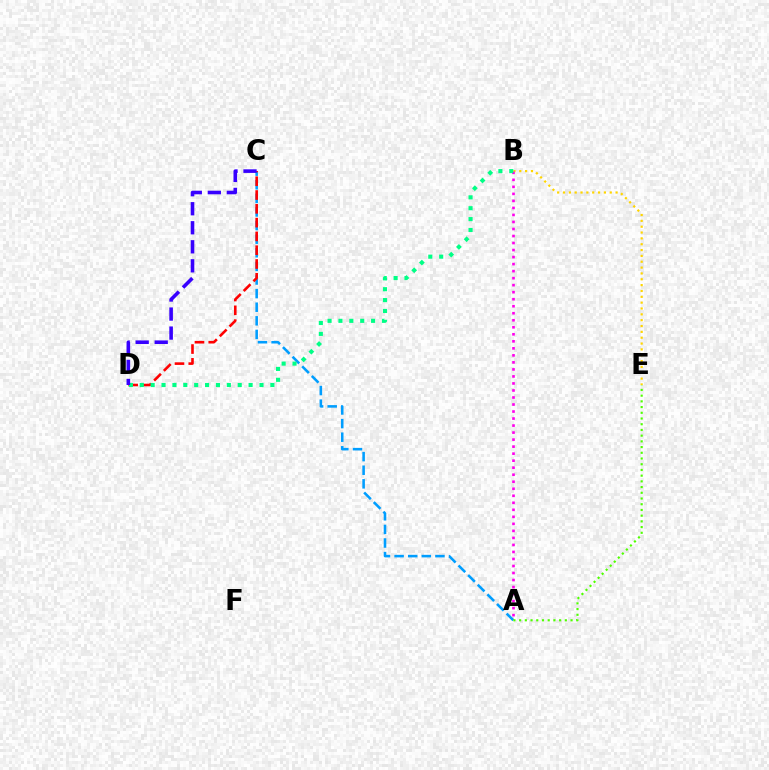{('B', 'E'): [{'color': '#ffd500', 'line_style': 'dotted', 'thickness': 1.59}], ('A', 'B'): [{'color': '#ff00ed', 'line_style': 'dotted', 'thickness': 1.91}], ('A', 'C'): [{'color': '#009eff', 'line_style': 'dashed', 'thickness': 1.85}], ('C', 'D'): [{'color': '#ff0000', 'line_style': 'dashed', 'thickness': 1.87}, {'color': '#3700ff', 'line_style': 'dashed', 'thickness': 2.59}], ('B', 'D'): [{'color': '#00ff86', 'line_style': 'dotted', 'thickness': 2.96}], ('A', 'E'): [{'color': '#4fff00', 'line_style': 'dotted', 'thickness': 1.55}]}